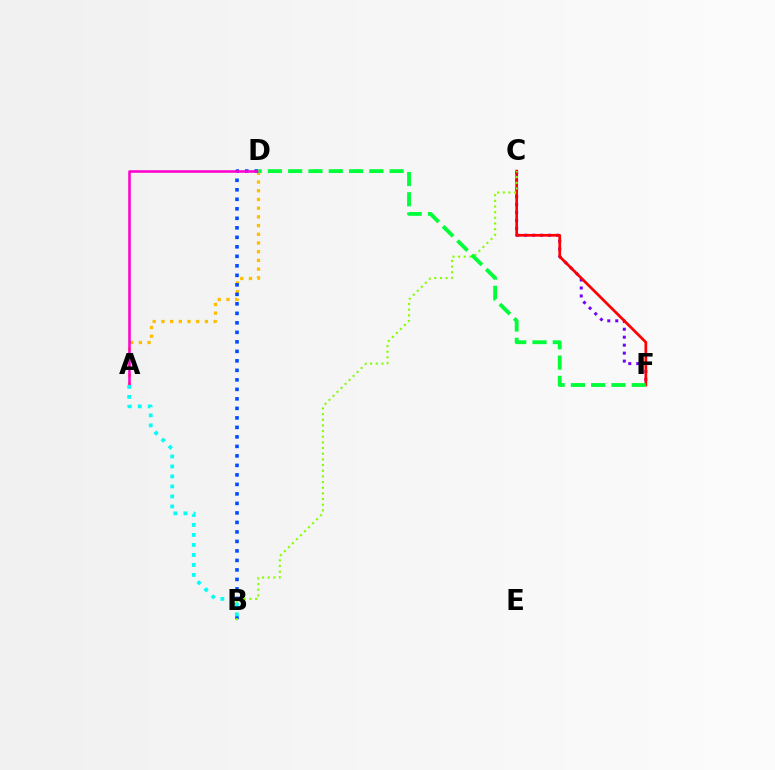{('A', 'D'): [{'color': '#ffbd00', 'line_style': 'dotted', 'thickness': 2.37}, {'color': '#ff00cf', 'line_style': 'solid', 'thickness': 1.84}], ('B', 'D'): [{'color': '#004bff', 'line_style': 'dotted', 'thickness': 2.58}], ('C', 'F'): [{'color': '#7200ff', 'line_style': 'dotted', 'thickness': 2.17}, {'color': '#ff0000', 'line_style': 'solid', 'thickness': 1.96}], ('B', 'C'): [{'color': '#84ff00', 'line_style': 'dotted', 'thickness': 1.54}], ('A', 'B'): [{'color': '#00fff6', 'line_style': 'dotted', 'thickness': 2.72}], ('D', 'F'): [{'color': '#00ff39', 'line_style': 'dashed', 'thickness': 2.76}]}